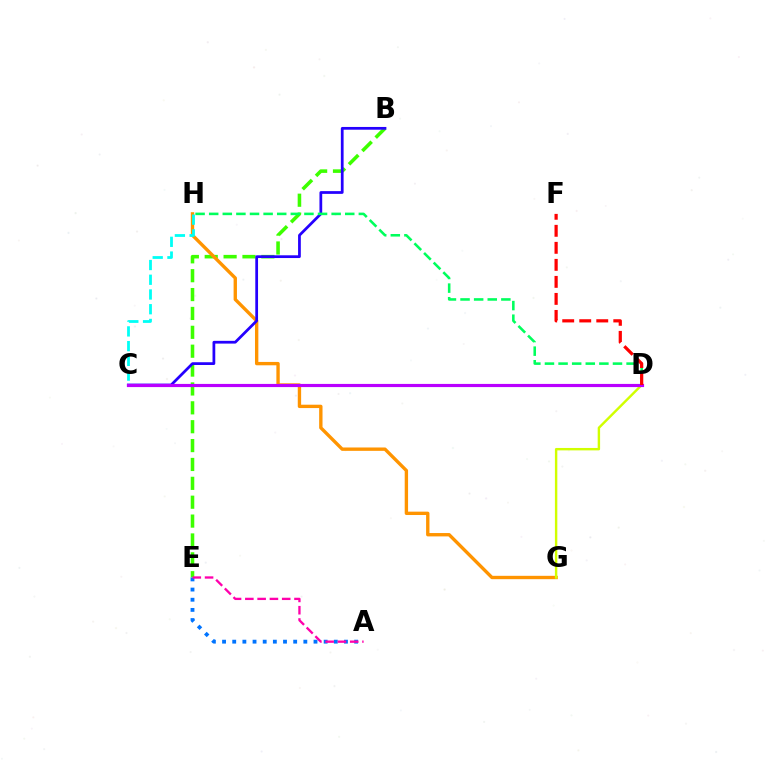{('B', 'E'): [{'color': '#3dff00', 'line_style': 'dashed', 'thickness': 2.56}], ('G', 'H'): [{'color': '#ff9400', 'line_style': 'solid', 'thickness': 2.42}], ('D', 'G'): [{'color': '#d1ff00', 'line_style': 'solid', 'thickness': 1.74}], ('B', 'C'): [{'color': '#2500ff', 'line_style': 'solid', 'thickness': 1.98}], ('A', 'E'): [{'color': '#0074ff', 'line_style': 'dotted', 'thickness': 2.76}, {'color': '#ff00ac', 'line_style': 'dashed', 'thickness': 1.67}], ('C', 'H'): [{'color': '#00fff6', 'line_style': 'dashed', 'thickness': 2.0}], ('D', 'H'): [{'color': '#00ff5c', 'line_style': 'dashed', 'thickness': 1.85}], ('C', 'D'): [{'color': '#b900ff', 'line_style': 'solid', 'thickness': 2.28}], ('D', 'F'): [{'color': '#ff0000', 'line_style': 'dashed', 'thickness': 2.31}]}